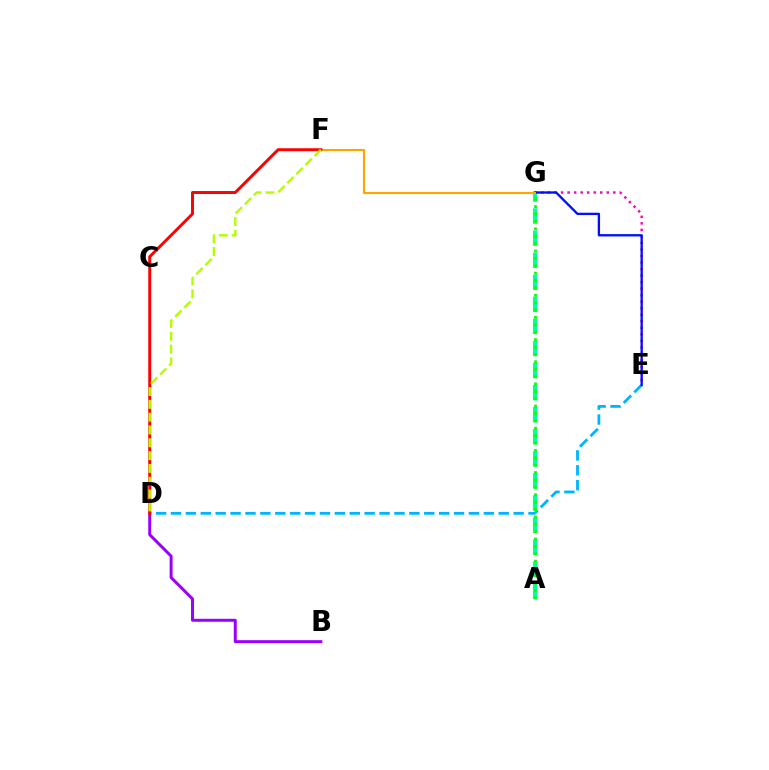{('B', 'D'): [{'color': '#9b00ff', 'line_style': 'solid', 'thickness': 2.14}], ('D', 'E'): [{'color': '#00b5ff', 'line_style': 'dashed', 'thickness': 2.02}], ('A', 'G'): [{'color': '#00ff9d', 'line_style': 'dashed', 'thickness': 3.0}, {'color': '#08ff00', 'line_style': 'dotted', 'thickness': 2.01}], ('E', 'G'): [{'color': '#ff00bd', 'line_style': 'dotted', 'thickness': 1.77}, {'color': '#0010ff', 'line_style': 'solid', 'thickness': 1.68}], ('F', 'G'): [{'color': '#ffa500', 'line_style': 'solid', 'thickness': 1.53}], ('D', 'F'): [{'color': '#ff0000', 'line_style': 'solid', 'thickness': 2.12}, {'color': '#b3ff00', 'line_style': 'dashed', 'thickness': 1.74}]}